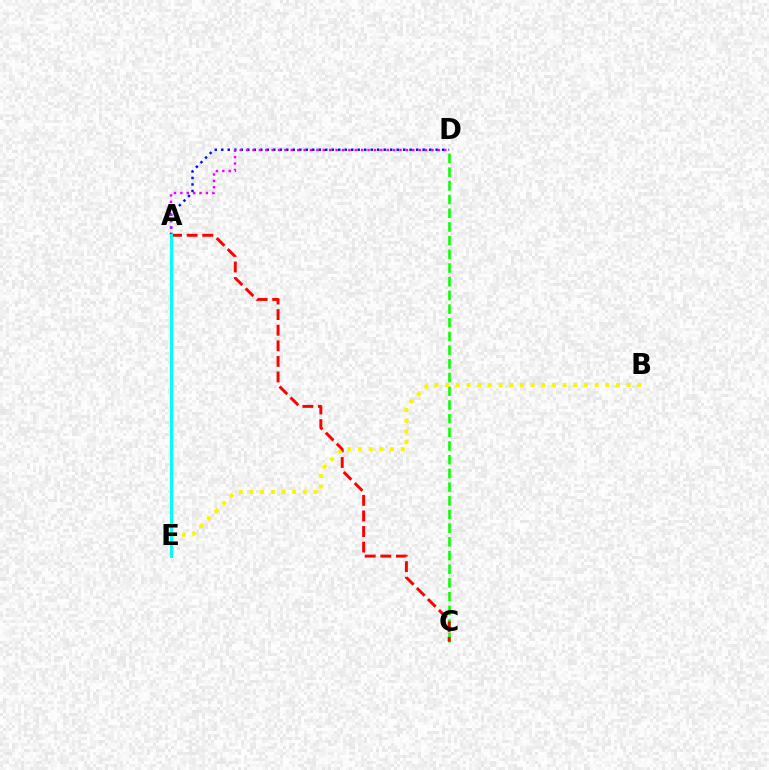{('A', 'D'): [{'color': '#0010ff', 'line_style': 'dotted', 'thickness': 1.77}, {'color': '#ee00ff', 'line_style': 'dotted', 'thickness': 1.74}], ('C', 'D'): [{'color': '#08ff00', 'line_style': 'dashed', 'thickness': 1.86}], ('A', 'C'): [{'color': '#ff0000', 'line_style': 'dashed', 'thickness': 2.12}], ('B', 'E'): [{'color': '#fcf500', 'line_style': 'dotted', 'thickness': 2.9}], ('A', 'E'): [{'color': '#00fff6', 'line_style': 'solid', 'thickness': 2.15}]}